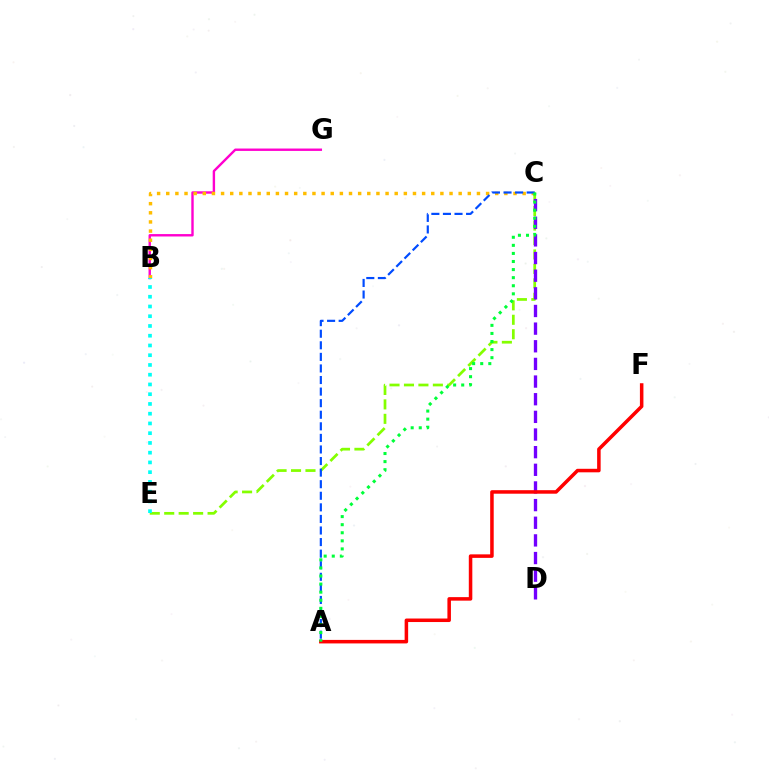{('B', 'G'): [{'color': '#ff00cf', 'line_style': 'solid', 'thickness': 1.73}], ('C', 'E'): [{'color': '#84ff00', 'line_style': 'dashed', 'thickness': 1.96}], ('B', 'C'): [{'color': '#ffbd00', 'line_style': 'dotted', 'thickness': 2.48}], ('C', 'D'): [{'color': '#7200ff', 'line_style': 'dashed', 'thickness': 2.4}], ('A', 'C'): [{'color': '#004bff', 'line_style': 'dashed', 'thickness': 1.57}, {'color': '#00ff39', 'line_style': 'dotted', 'thickness': 2.2}], ('B', 'E'): [{'color': '#00fff6', 'line_style': 'dotted', 'thickness': 2.65}], ('A', 'F'): [{'color': '#ff0000', 'line_style': 'solid', 'thickness': 2.53}]}